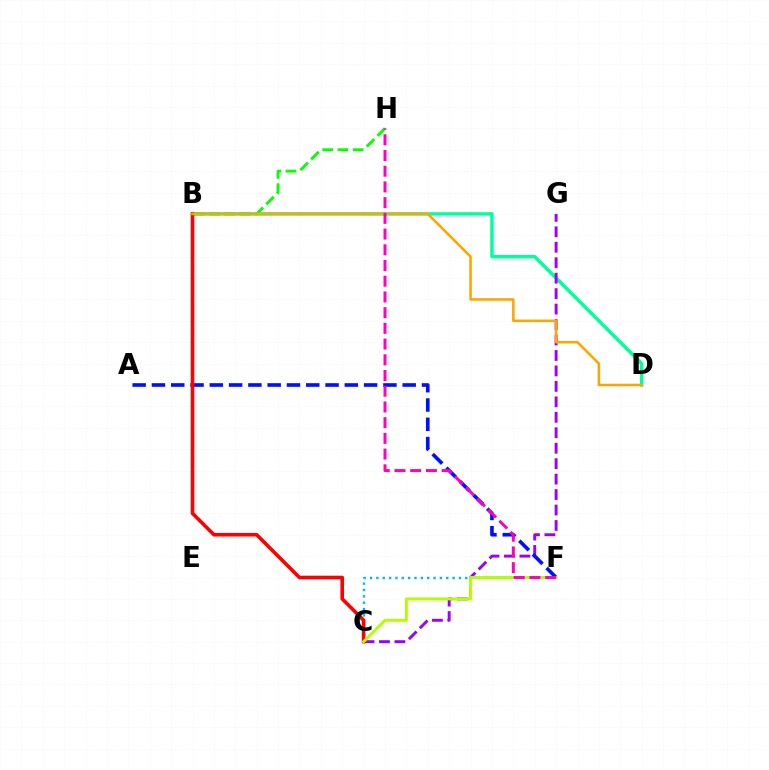{('C', 'F'): [{'color': '#00b5ff', 'line_style': 'dotted', 'thickness': 1.73}, {'color': '#b3ff00', 'line_style': 'solid', 'thickness': 2.12}], ('B', 'D'): [{'color': '#00ff9d', 'line_style': 'solid', 'thickness': 2.47}, {'color': '#ffa500', 'line_style': 'solid', 'thickness': 1.85}], ('B', 'H'): [{'color': '#08ff00', 'line_style': 'dashed', 'thickness': 2.07}], ('C', 'G'): [{'color': '#9b00ff', 'line_style': 'dashed', 'thickness': 2.1}], ('A', 'F'): [{'color': '#0010ff', 'line_style': 'dashed', 'thickness': 2.62}], ('B', 'C'): [{'color': '#ff0000', 'line_style': 'solid', 'thickness': 2.59}], ('F', 'H'): [{'color': '#ff00bd', 'line_style': 'dashed', 'thickness': 2.13}]}